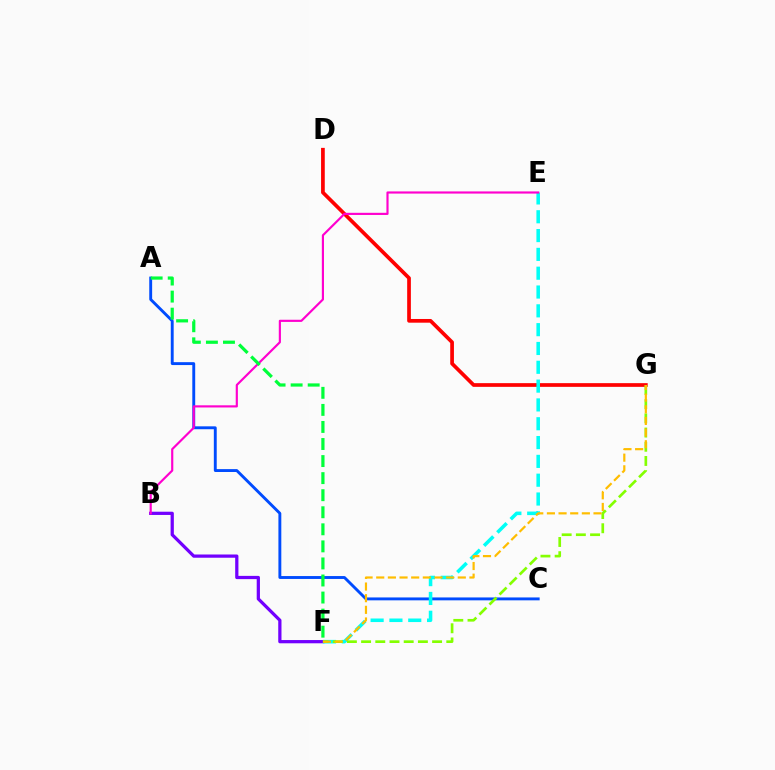{('D', 'G'): [{'color': '#ff0000', 'line_style': 'solid', 'thickness': 2.67}], ('A', 'C'): [{'color': '#004bff', 'line_style': 'solid', 'thickness': 2.08}], ('B', 'F'): [{'color': '#7200ff', 'line_style': 'solid', 'thickness': 2.33}], ('E', 'F'): [{'color': '#00fff6', 'line_style': 'dashed', 'thickness': 2.56}], ('F', 'G'): [{'color': '#84ff00', 'line_style': 'dashed', 'thickness': 1.93}, {'color': '#ffbd00', 'line_style': 'dashed', 'thickness': 1.58}], ('B', 'E'): [{'color': '#ff00cf', 'line_style': 'solid', 'thickness': 1.56}], ('A', 'F'): [{'color': '#00ff39', 'line_style': 'dashed', 'thickness': 2.32}]}